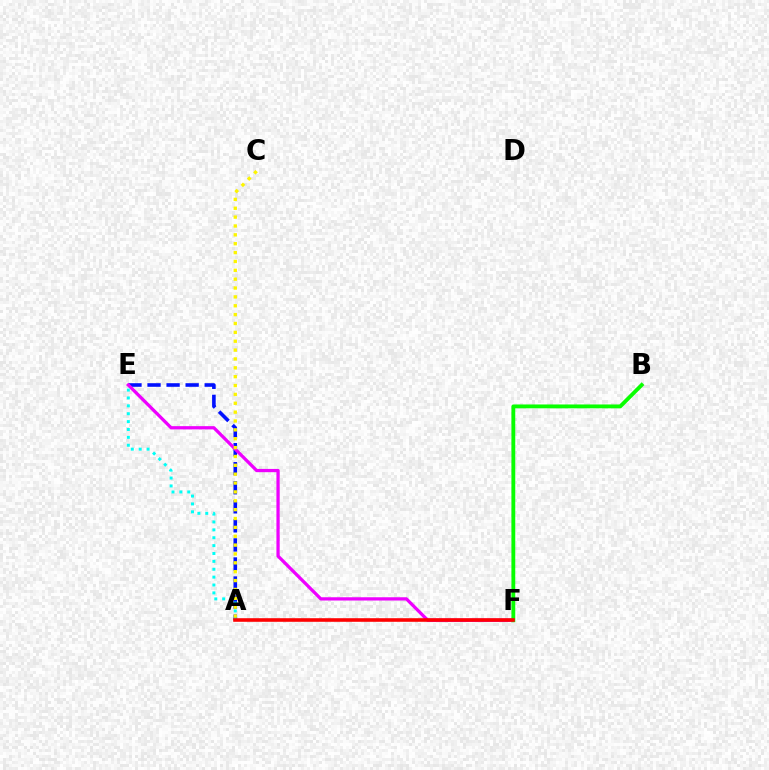{('A', 'E'): [{'color': '#0010ff', 'line_style': 'dashed', 'thickness': 2.59}, {'color': '#00fff6', 'line_style': 'dotted', 'thickness': 2.14}], ('E', 'F'): [{'color': '#ee00ff', 'line_style': 'solid', 'thickness': 2.35}], ('A', 'C'): [{'color': '#fcf500', 'line_style': 'dotted', 'thickness': 2.41}], ('B', 'F'): [{'color': '#08ff00', 'line_style': 'solid', 'thickness': 2.76}], ('A', 'F'): [{'color': '#ff0000', 'line_style': 'solid', 'thickness': 2.59}]}